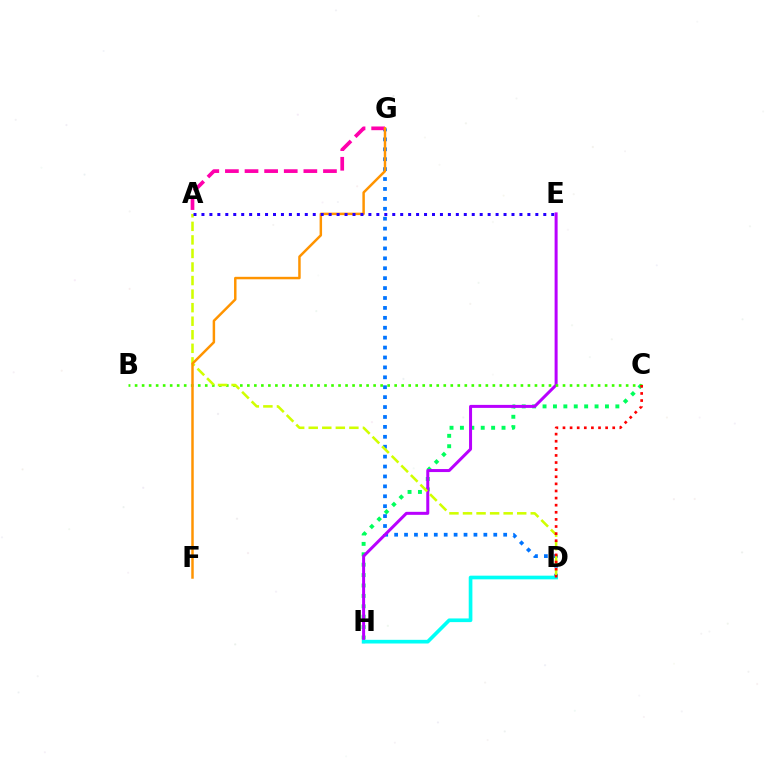{('D', 'G'): [{'color': '#0074ff', 'line_style': 'dotted', 'thickness': 2.69}], ('C', 'H'): [{'color': '#00ff5c', 'line_style': 'dotted', 'thickness': 2.83}], ('E', 'H'): [{'color': '#b900ff', 'line_style': 'solid', 'thickness': 2.17}], ('A', 'G'): [{'color': '#ff00ac', 'line_style': 'dashed', 'thickness': 2.66}], ('B', 'C'): [{'color': '#3dff00', 'line_style': 'dotted', 'thickness': 1.91}], ('A', 'D'): [{'color': '#d1ff00', 'line_style': 'dashed', 'thickness': 1.84}], ('D', 'H'): [{'color': '#00fff6', 'line_style': 'solid', 'thickness': 2.64}], ('F', 'G'): [{'color': '#ff9400', 'line_style': 'solid', 'thickness': 1.78}], ('C', 'D'): [{'color': '#ff0000', 'line_style': 'dotted', 'thickness': 1.93}], ('A', 'E'): [{'color': '#2500ff', 'line_style': 'dotted', 'thickness': 2.16}]}